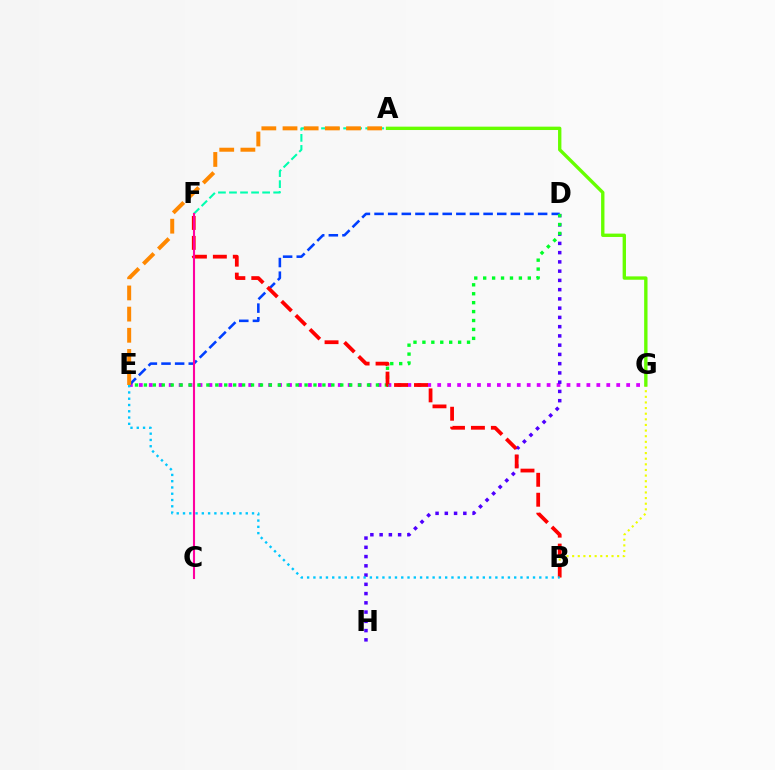{('E', 'G'): [{'color': '#d600ff', 'line_style': 'dotted', 'thickness': 2.7}], ('D', 'H'): [{'color': '#4f00ff', 'line_style': 'dotted', 'thickness': 2.51}], ('A', 'F'): [{'color': '#00ffaf', 'line_style': 'dashed', 'thickness': 1.5}], ('B', 'G'): [{'color': '#eeff00', 'line_style': 'dotted', 'thickness': 1.53}], ('D', 'E'): [{'color': '#003fff', 'line_style': 'dashed', 'thickness': 1.85}, {'color': '#00ff27', 'line_style': 'dotted', 'thickness': 2.42}], ('A', 'E'): [{'color': '#ff8800', 'line_style': 'dashed', 'thickness': 2.88}], ('B', 'F'): [{'color': '#ff0000', 'line_style': 'dashed', 'thickness': 2.71}], ('A', 'G'): [{'color': '#66ff00', 'line_style': 'solid', 'thickness': 2.42}], ('B', 'E'): [{'color': '#00c7ff', 'line_style': 'dotted', 'thickness': 1.7}], ('C', 'F'): [{'color': '#ff00a0', 'line_style': 'solid', 'thickness': 1.5}]}